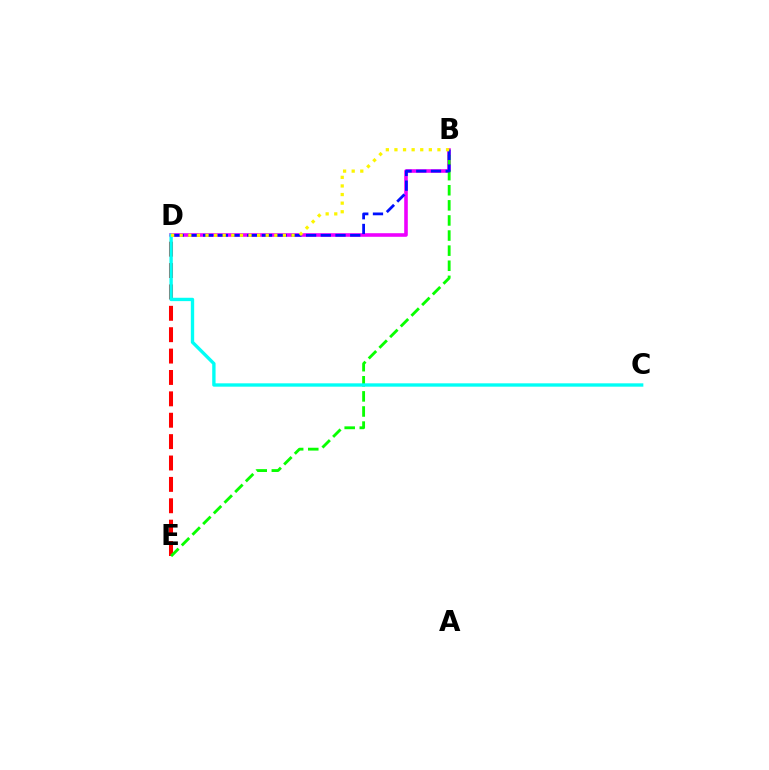{('B', 'D'): [{'color': '#ee00ff', 'line_style': 'solid', 'thickness': 2.59}, {'color': '#0010ff', 'line_style': 'dashed', 'thickness': 2.0}, {'color': '#fcf500', 'line_style': 'dotted', 'thickness': 2.34}], ('D', 'E'): [{'color': '#ff0000', 'line_style': 'dashed', 'thickness': 2.91}], ('B', 'E'): [{'color': '#08ff00', 'line_style': 'dashed', 'thickness': 2.05}], ('C', 'D'): [{'color': '#00fff6', 'line_style': 'solid', 'thickness': 2.41}]}